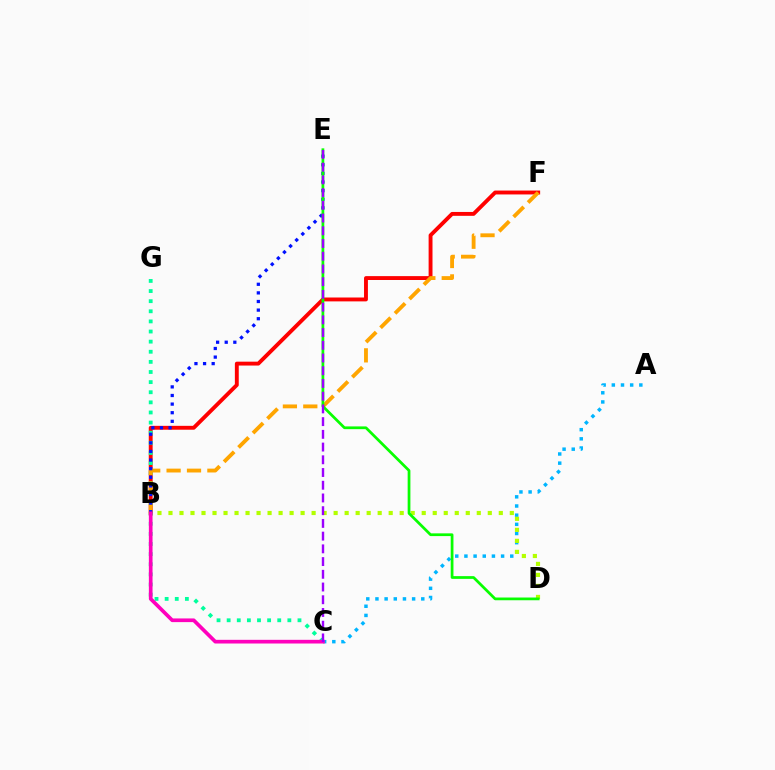{('B', 'F'): [{'color': '#ff0000', 'line_style': 'solid', 'thickness': 2.79}, {'color': '#ffa500', 'line_style': 'dashed', 'thickness': 2.77}], ('C', 'G'): [{'color': '#00ff9d', 'line_style': 'dotted', 'thickness': 2.75}], ('A', 'C'): [{'color': '#00b5ff', 'line_style': 'dotted', 'thickness': 2.49}], ('B', 'E'): [{'color': '#0010ff', 'line_style': 'dotted', 'thickness': 2.34}], ('B', 'C'): [{'color': '#ff00bd', 'line_style': 'solid', 'thickness': 2.65}], ('B', 'D'): [{'color': '#b3ff00', 'line_style': 'dotted', 'thickness': 2.99}], ('D', 'E'): [{'color': '#08ff00', 'line_style': 'solid', 'thickness': 1.97}], ('C', 'E'): [{'color': '#9b00ff', 'line_style': 'dashed', 'thickness': 1.73}]}